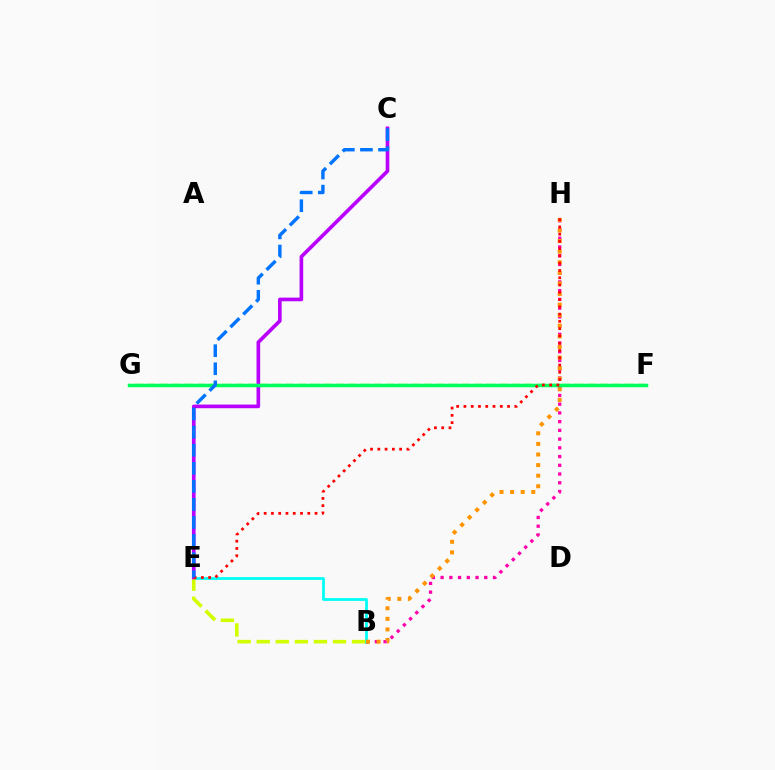{('F', 'G'): [{'color': '#2500ff', 'line_style': 'dotted', 'thickness': 1.87}, {'color': '#3dff00', 'line_style': 'dashed', 'thickness': 1.71}, {'color': '#00ff5c', 'line_style': 'solid', 'thickness': 2.52}], ('B', 'E'): [{'color': '#00fff6', 'line_style': 'solid', 'thickness': 2.01}, {'color': '#d1ff00', 'line_style': 'dashed', 'thickness': 2.59}], ('B', 'H'): [{'color': '#ff00ac', 'line_style': 'dotted', 'thickness': 2.37}, {'color': '#ff9400', 'line_style': 'dotted', 'thickness': 2.88}], ('C', 'E'): [{'color': '#b900ff', 'line_style': 'solid', 'thickness': 2.62}, {'color': '#0074ff', 'line_style': 'dashed', 'thickness': 2.46}], ('E', 'H'): [{'color': '#ff0000', 'line_style': 'dotted', 'thickness': 1.98}]}